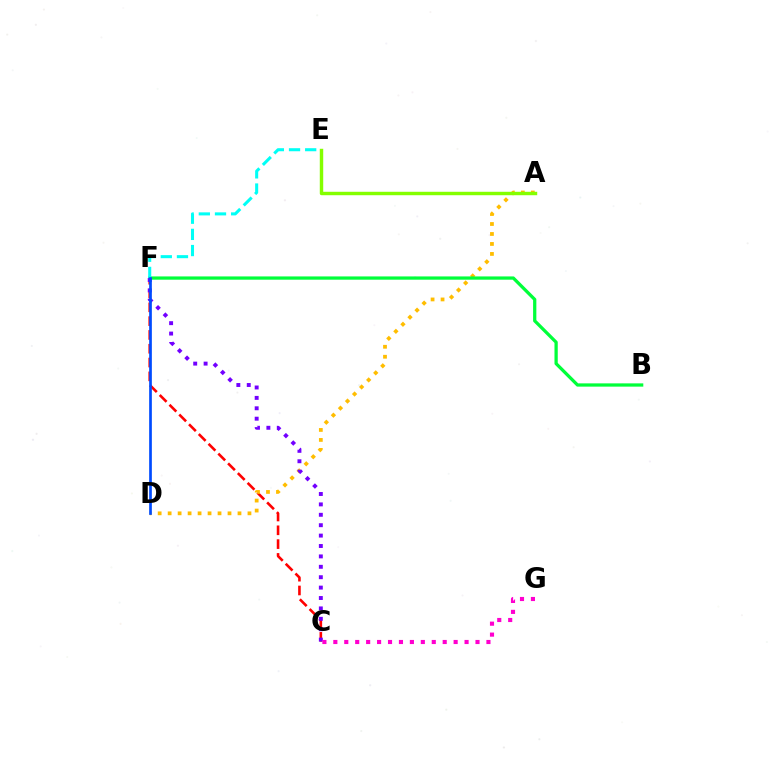{('C', 'F'): [{'color': '#ff0000', 'line_style': 'dashed', 'thickness': 1.88}, {'color': '#7200ff', 'line_style': 'dotted', 'thickness': 2.83}], ('A', 'D'): [{'color': '#ffbd00', 'line_style': 'dotted', 'thickness': 2.71}], ('B', 'F'): [{'color': '#00ff39', 'line_style': 'solid', 'thickness': 2.35}], ('A', 'E'): [{'color': '#84ff00', 'line_style': 'solid', 'thickness': 2.47}], ('C', 'G'): [{'color': '#ff00cf', 'line_style': 'dotted', 'thickness': 2.97}], ('E', 'F'): [{'color': '#00fff6', 'line_style': 'dashed', 'thickness': 2.2}], ('D', 'F'): [{'color': '#004bff', 'line_style': 'solid', 'thickness': 1.94}]}